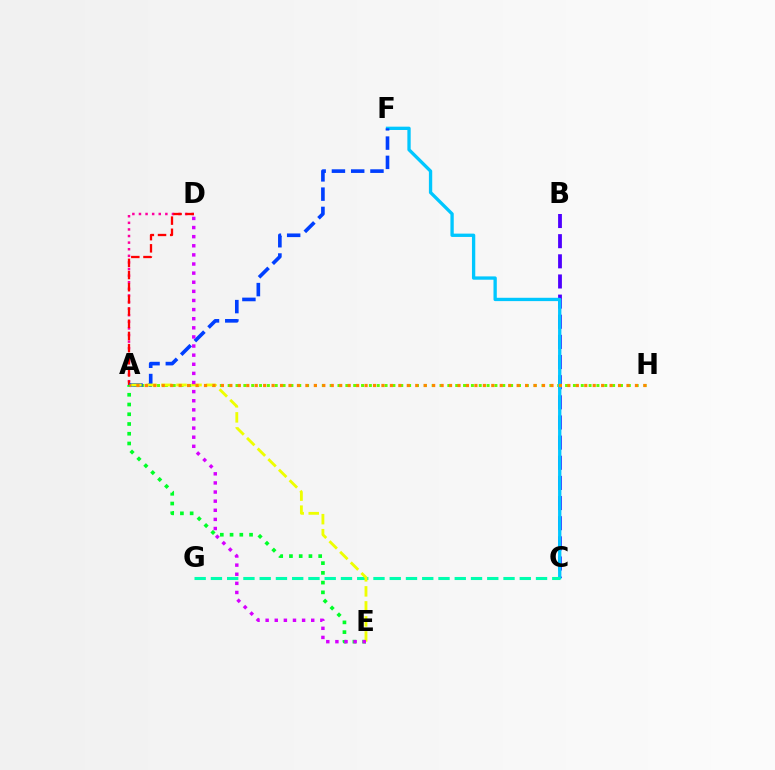{('A', 'D'): [{'color': '#ff00a0', 'line_style': 'dotted', 'thickness': 1.79}, {'color': '#ff0000', 'line_style': 'dashed', 'thickness': 1.65}], ('A', 'H'): [{'color': '#66ff00', 'line_style': 'dotted', 'thickness': 2.13}, {'color': '#ff8800', 'line_style': 'dotted', 'thickness': 2.3}], ('B', 'C'): [{'color': '#4f00ff', 'line_style': 'dashed', 'thickness': 2.74}], ('C', 'F'): [{'color': '#00c7ff', 'line_style': 'solid', 'thickness': 2.39}], ('A', 'F'): [{'color': '#003fff', 'line_style': 'dashed', 'thickness': 2.62}], ('C', 'G'): [{'color': '#00ffaf', 'line_style': 'dashed', 'thickness': 2.21}], ('A', 'E'): [{'color': '#00ff27', 'line_style': 'dotted', 'thickness': 2.65}, {'color': '#eeff00', 'line_style': 'dashed', 'thickness': 2.04}], ('D', 'E'): [{'color': '#d600ff', 'line_style': 'dotted', 'thickness': 2.48}]}